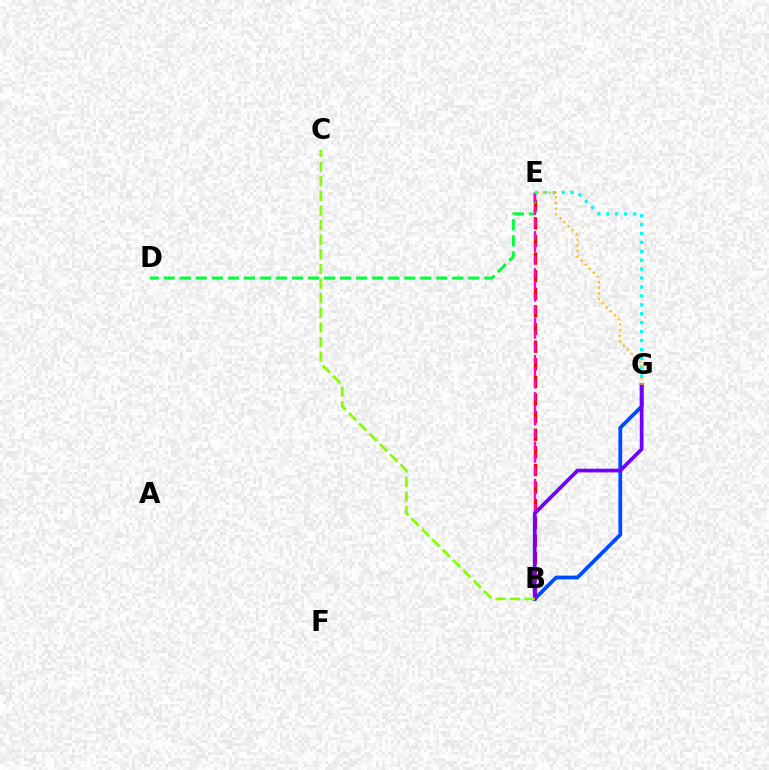{('B', 'E'): [{'color': '#ff0000', 'line_style': 'dashed', 'thickness': 2.39}, {'color': '#ff00cf', 'line_style': 'dashed', 'thickness': 1.68}], ('B', 'G'): [{'color': '#004bff', 'line_style': 'solid', 'thickness': 2.72}, {'color': '#7200ff', 'line_style': 'solid', 'thickness': 2.68}], ('E', 'G'): [{'color': '#00fff6', 'line_style': 'dotted', 'thickness': 2.42}, {'color': '#ffbd00', 'line_style': 'dotted', 'thickness': 1.55}], ('D', 'E'): [{'color': '#00ff39', 'line_style': 'dashed', 'thickness': 2.18}], ('B', 'C'): [{'color': '#84ff00', 'line_style': 'dashed', 'thickness': 1.99}]}